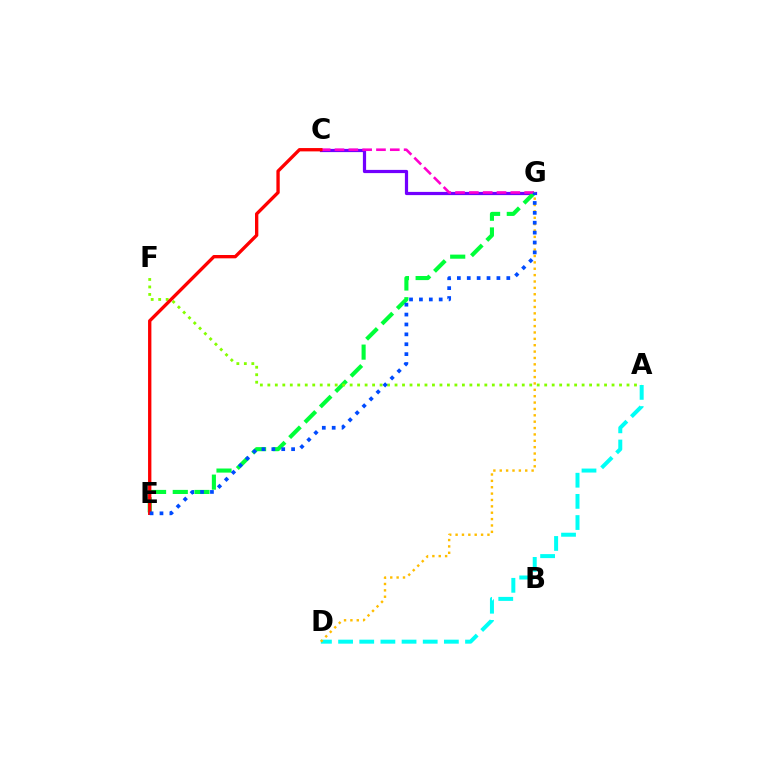{('C', 'G'): [{'color': '#7200ff', 'line_style': 'solid', 'thickness': 2.31}, {'color': '#ff00cf', 'line_style': 'dashed', 'thickness': 1.88}], ('A', 'D'): [{'color': '#00fff6', 'line_style': 'dashed', 'thickness': 2.87}], ('E', 'G'): [{'color': '#00ff39', 'line_style': 'dashed', 'thickness': 2.95}, {'color': '#004bff', 'line_style': 'dotted', 'thickness': 2.69}], ('D', 'G'): [{'color': '#ffbd00', 'line_style': 'dotted', 'thickness': 1.73}], ('A', 'F'): [{'color': '#84ff00', 'line_style': 'dotted', 'thickness': 2.03}], ('C', 'E'): [{'color': '#ff0000', 'line_style': 'solid', 'thickness': 2.4}]}